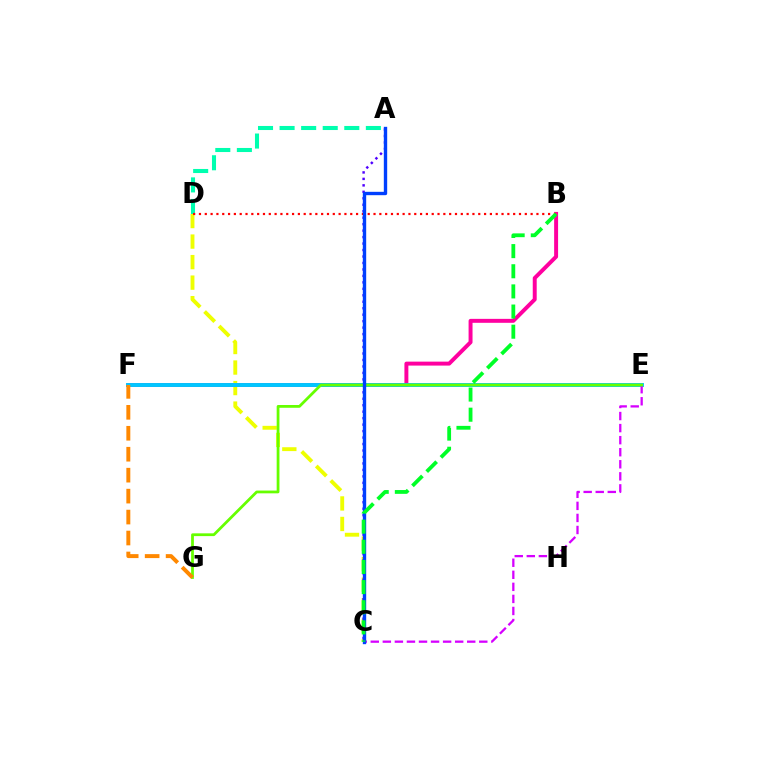{('C', 'D'): [{'color': '#eeff00', 'line_style': 'dashed', 'thickness': 2.79}], ('A', 'C'): [{'color': '#4f00ff', 'line_style': 'dotted', 'thickness': 1.76}, {'color': '#003fff', 'line_style': 'solid', 'thickness': 2.43}], ('B', 'F'): [{'color': '#ff00a0', 'line_style': 'solid', 'thickness': 2.84}], ('E', 'F'): [{'color': '#00c7ff', 'line_style': 'solid', 'thickness': 2.8}], ('A', 'D'): [{'color': '#00ffaf', 'line_style': 'dashed', 'thickness': 2.93}], ('C', 'E'): [{'color': '#d600ff', 'line_style': 'dashed', 'thickness': 1.64}], ('E', 'G'): [{'color': '#66ff00', 'line_style': 'solid', 'thickness': 2.0}], ('B', 'D'): [{'color': '#ff0000', 'line_style': 'dotted', 'thickness': 1.58}], ('F', 'G'): [{'color': '#ff8800', 'line_style': 'dashed', 'thickness': 2.85}], ('B', 'C'): [{'color': '#00ff27', 'line_style': 'dashed', 'thickness': 2.74}]}